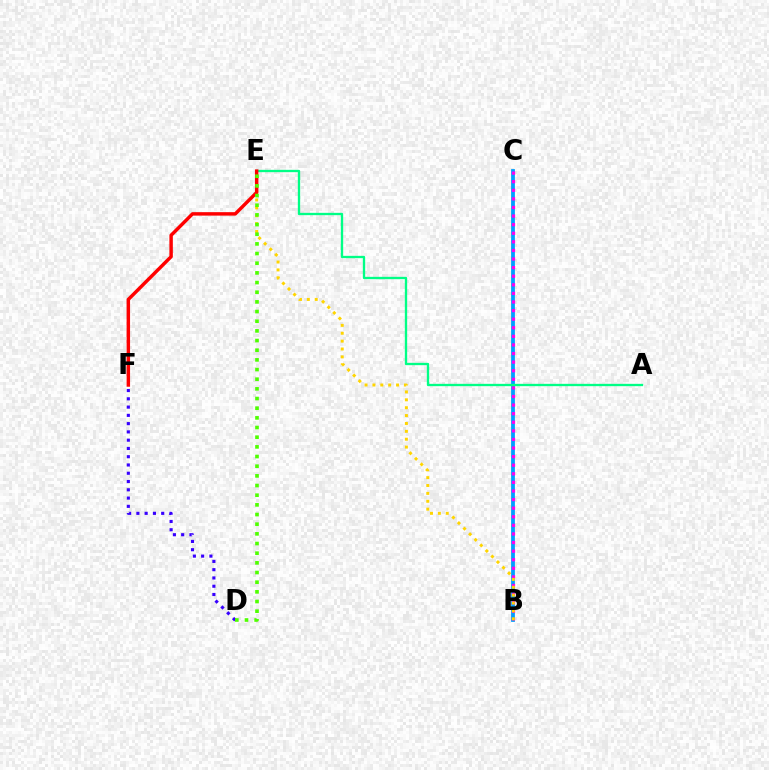{('B', 'C'): [{'color': '#009eff', 'line_style': 'solid', 'thickness': 2.72}, {'color': '#ff00ed', 'line_style': 'dotted', 'thickness': 2.33}], ('D', 'F'): [{'color': '#3700ff', 'line_style': 'dotted', 'thickness': 2.25}], ('A', 'E'): [{'color': '#00ff86', 'line_style': 'solid', 'thickness': 1.68}], ('B', 'E'): [{'color': '#ffd500', 'line_style': 'dotted', 'thickness': 2.14}], ('E', 'F'): [{'color': '#ff0000', 'line_style': 'solid', 'thickness': 2.48}], ('D', 'E'): [{'color': '#4fff00', 'line_style': 'dotted', 'thickness': 2.63}]}